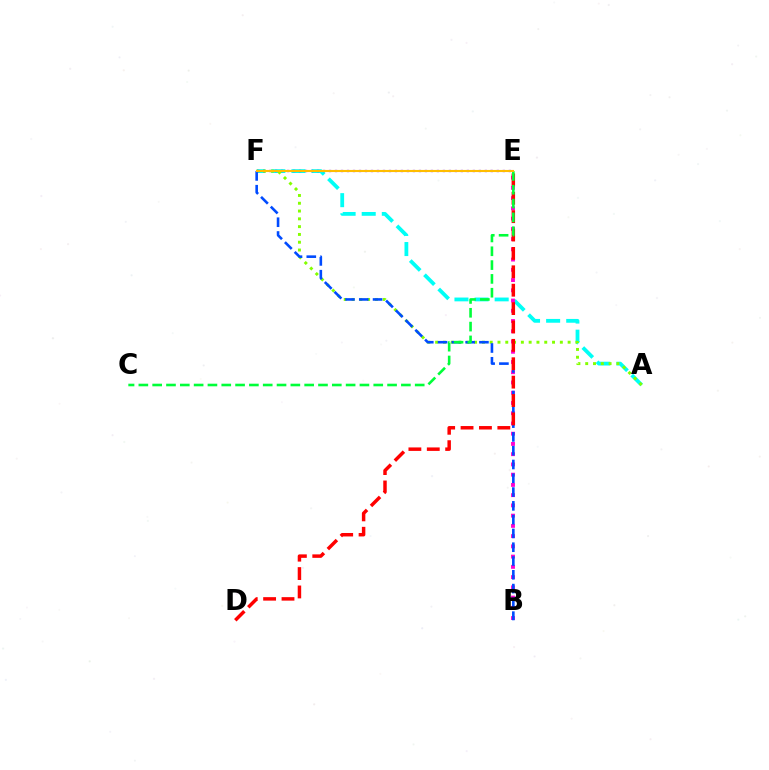{('A', 'F'): [{'color': '#00fff6', 'line_style': 'dashed', 'thickness': 2.73}, {'color': '#84ff00', 'line_style': 'dotted', 'thickness': 2.12}], ('B', 'E'): [{'color': '#ff00cf', 'line_style': 'dotted', 'thickness': 2.78}], ('B', 'F'): [{'color': '#004bff', 'line_style': 'dashed', 'thickness': 1.87}], ('D', 'E'): [{'color': '#ff0000', 'line_style': 'dashed', 'thickness': 2.5}], ('E', 'F'): [{'color': '#7200ff', 'line_style': 'dotted', 'thickness': 1.63}, {'color': '#ffbd00', 'line_style': 'solid', 'thickness': 1.52}], ('C', 'E'): [{'color': '#00ff39', 'line_style': 'dashed', 'thickness': 1.88}]}